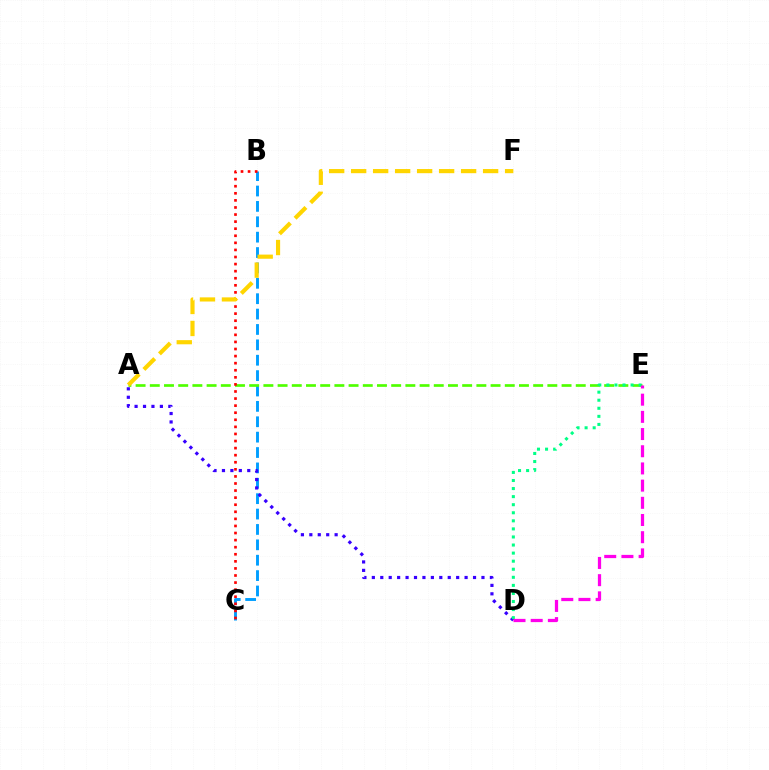{('B', 'C'): [{'color': '#009eff', 'line_style': 'dashed', 'thickness': 2.09}, {'color': '#ff0000', 'line_style': 'dotted', 'thickness': 1.92}], ('A', 'D'): [{'color': '#3700ff', 'line_style': 'dotted', 'thickness': 2.29}], ('A', 'E'): [{'color': '#4fff00', 'line_style': 'dashed', 'thickness': 1.93}], ('D', 'E'): [{'color': '#00ff86', 'line_style': 'dotted', 'thickness': 2.19}, {'color': '#ff00ed', 'line_style': 'dashed', 'thickness': 2.34}], ('A', 'F'): [{'color': '#ffd500', 'line_style': 'dashed', 'thickness': 2.99}]}